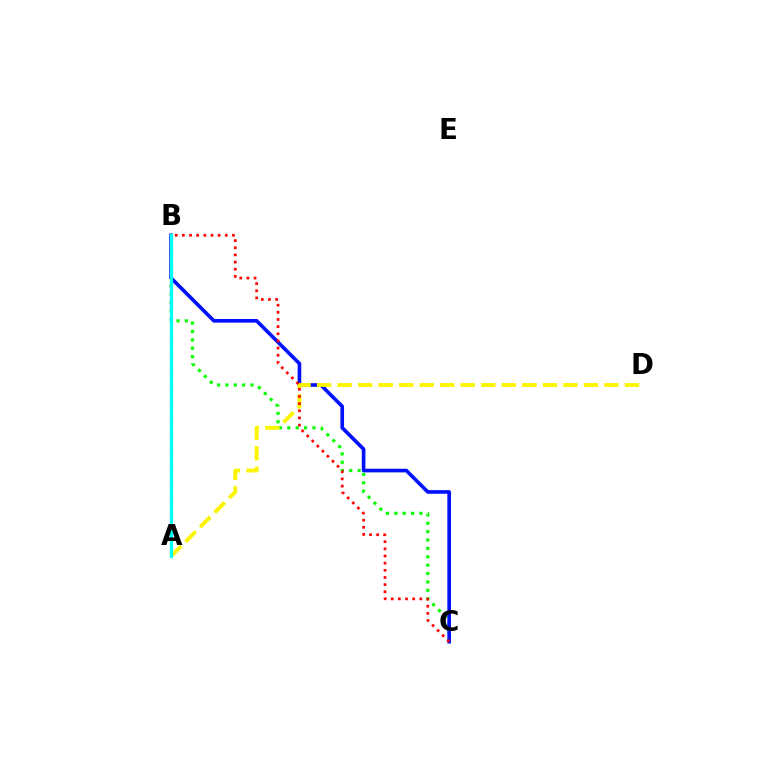{('B', 'C'): [{'color': '#08ff00', 'line_style': 'dotted', 'thickness': 2.28}, {'color': '#0010ff', 'line_style': 'solid', 'thickness': 2.62}, {'color': '#ff0000', 'line_style': 'dotted', 'thickness': 1.94}], ('A', 'B'): [{'color': '#ee00ff', 'line_style': 'dashed', 'thickness': 2.23}, {'color': '#00fff6', 'line_style': 'solid', 'thickness': 2.32}], ('A', 'D'): [{'color': '#fcf500', 'line_style': 'dashed', 'thickness': 2.79}]}